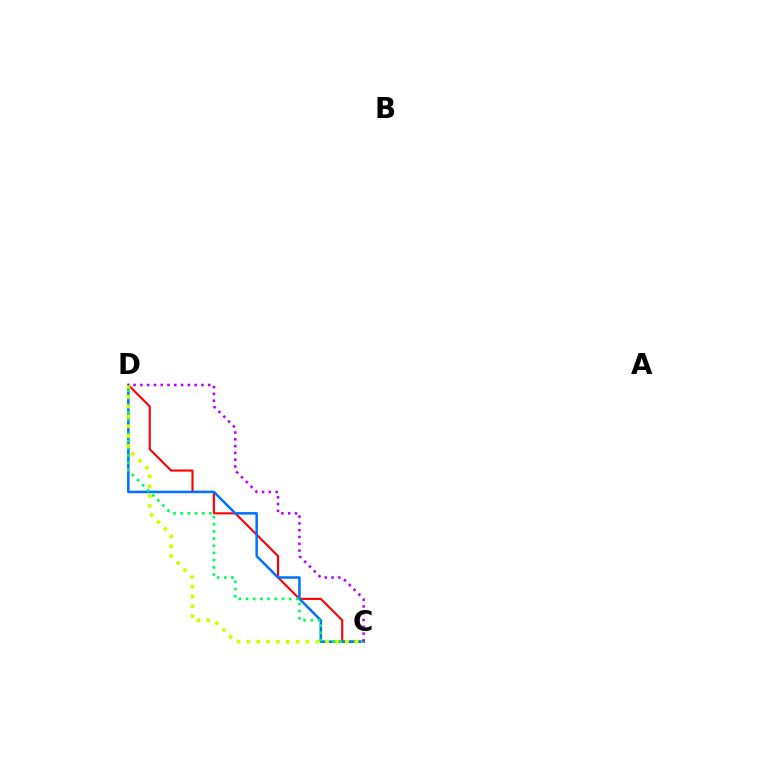{('C', 'D'): [{'color': '#ff0000', 'line_style': 'solid', 'thickness': 1.52}, {'color': '#0074ff', 'line_style': 'solid', 'thickness': 1.83}, {'color': '#00ff5c', 'line_style': 'dotted', 'thickness': 1.95}, {'color': '#d1ff00', 'line_style': 'dotted', 'thickness': 2.67}, {'color': '#b900ff', 'line_style': 'dotted', 'thickness': 1.84}]}